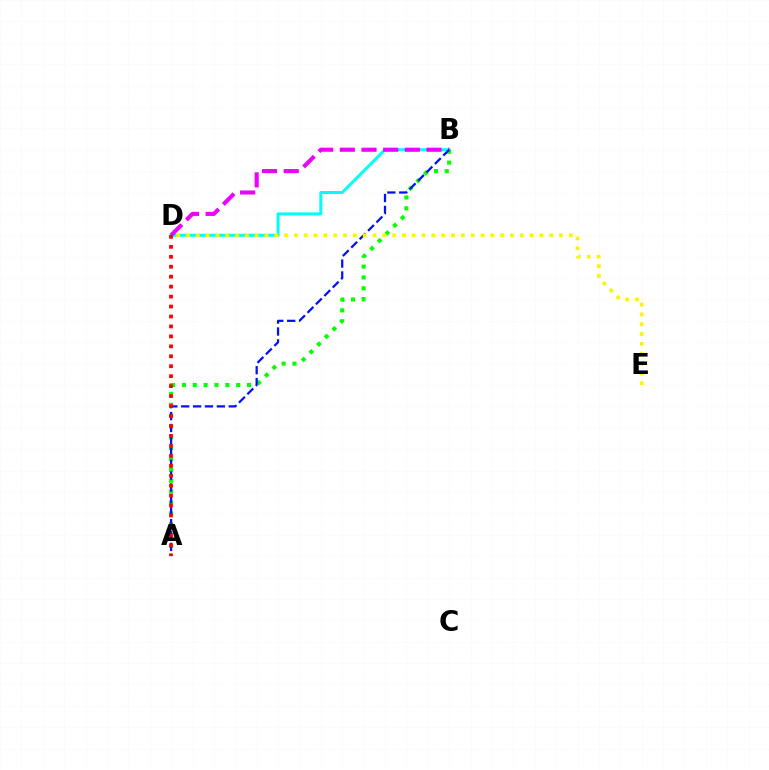{('B', 'D'): [{'color': '#00fff6', 'line_style': 'solid', 'thickness': 2.16}, {'color': '#ee00ff', 'line_style': 'dashed', 'thickness': 2.94}], ('A', 'B'): [{'color': '#08ff00', 'line_style': 'dotted', 'thickness': 2.95}, {'color': '#0010ff', 'line_style': 'dashed', 'thickness': 1.62}], ('D', 'E'): [{'color': '#fcf500', 'line_style': 'dotted', 'thickness': 2.67}], ('A', 'D'): [{'color': '#ff0000', 'line_style': 'dotted', 'thickness': 2.7}]}